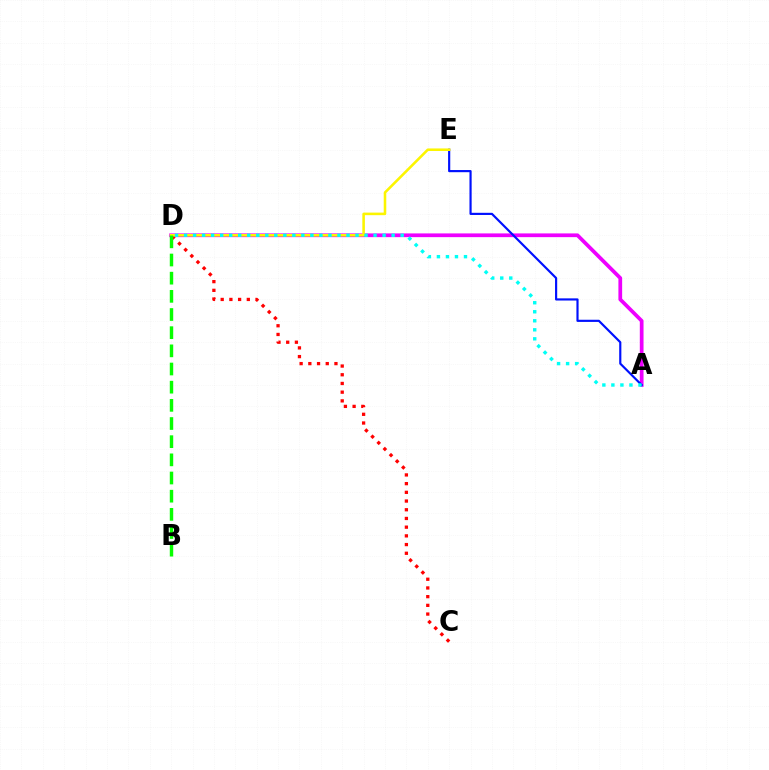{('A', 'D'): [{'color': '#ee00ff', 'line_style': 'solid', 'thickness': 2.69}, {'color': '#00fff6', 'line_style': 'dotted', 'thickness': 2.45}], ('C', 'D'): [{'color': '#ff0000', 'line_style': 'dotted', 'thickness': 2.37}], ('A', 'E'): [{'color': '#0010ff', 'line_style': 'solid', 'thickness': 1.56}], ('D', 'E'): [{'color': '#fcf500', 'line_style': 'solid', 'thickness': 1.85}], ('B', 'D'): [{'color': '#08ff00', 'line_style': 'dashed', 'thickness': 2.47}]}